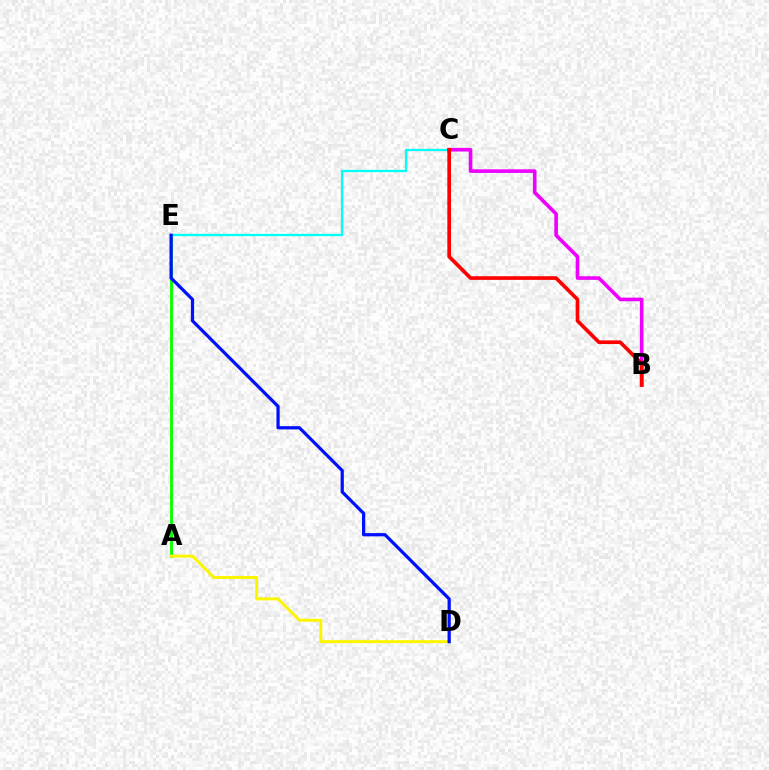{('A', 'E'): [{'color': '#08ff00', 'line_style': 'solid', 'thickness': 2.06}], ('C', 'E'): [{'color': '#00fff6', 'line_style': 'solid', 'thickness': 1.64}], ('B', 'C'): [{'color': '#ee00ff', 'line_style': 'solid', 'thickness': 2.61}, {'color': '#ff0000', 'line_style': 'solid', 'thickness': 2.64}], ('A', 'D'): [{'color': '#fcf500', 'line_style': 'solid', 'thickness': 2.16}], ('D', 'E'): [{'color': '#0010ff', 'line_style': 'solid', 'thickness': 2.32}]}